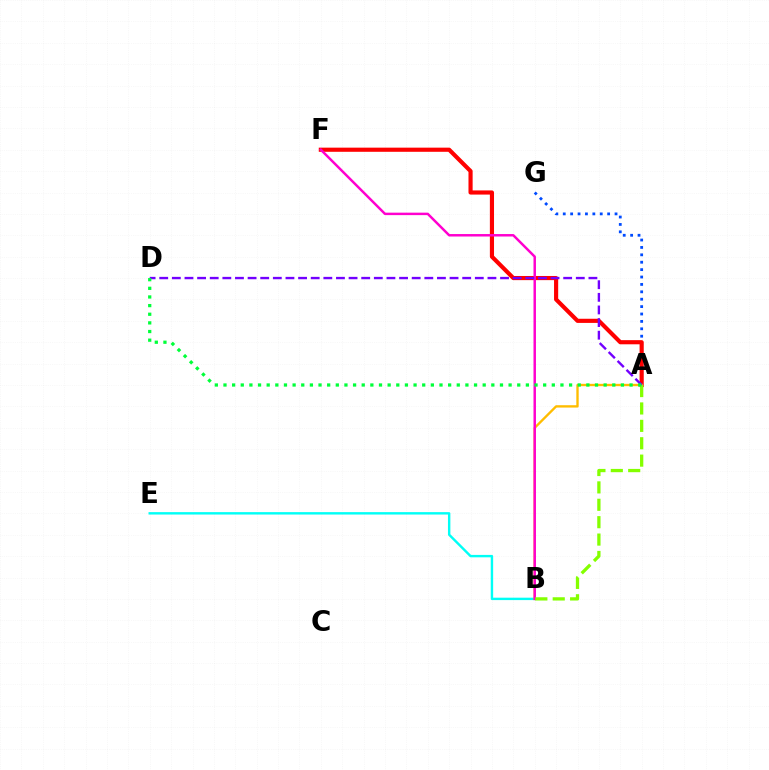{('A', 'G'): [{'color': '#004bff', 'line_style': 'dotted', 'thickness': 2.01}], ('A', 'F'): [{'color': '#ff0000', 'line_style': 'solid', 'thickness': 2.99}], ('B', 'E'): [{'color': '#00fff6', 'line_style': 'solid', 'thickness': 1.74}], ('A', 'B'): [{'color': '#ffbd00', 'line_style': 'solid', 'thickness': 1.7}, {'color': '#84ff00', 'line_style': 'dashed', 'thickness': 2.36}], ('B', 'F'): [{'color': '#ff00cf', 'line_style': 'solid', 'thickness': 1.78}], ('A', 'D'): [{'color': '#7200ff', 'line_style': 'dashed', 'thickness': 1.71}, {'color': '#00ff39', 'line_style': 'dotted', 'thickness': 2.35}]}